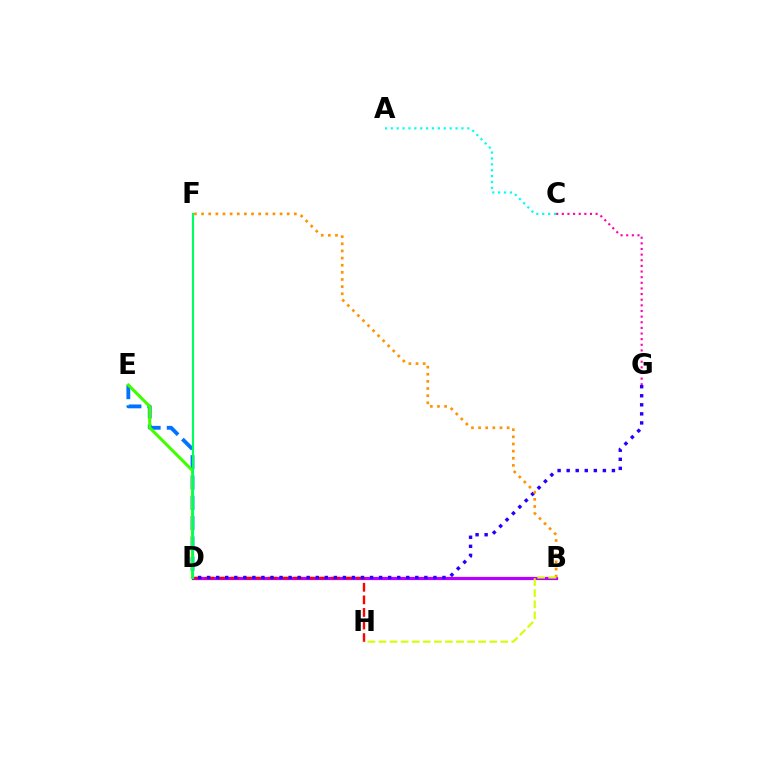{('B', 'D'): [{'color': '#b900ff', 'line_style': 'solid', 'thickness': 2.31}], ('D', 'H'): [{'color': '#ff0000', 'line_style': 'dashed', 'thickness': 1.71}], ('D', 'G'): [{'color': '#2500ff', 'line_style': 'dotted', 'thickness': 2.46}], ('C', 'G'): [{'color': '#ff00ac', 'line_style': 'dotted', 'thickness': 1.53}], ('D', 'E'): [{'color': '#0074ff', 'line_style': 'dashed', 'thickness': 2.76}, {'color': '#3dff00', 'line_style': 'solid', 'thickness': 2.19}], ('A', 'C'): [{'color': '#00fff6', 'line_style': 'dotted', 'thickness': 1.6}], ('B', 'F'): [{'color': '#ff9400', 'line_style': 'dotted', 'thickness': 1.94}], ('D', 'F'): [{'color': '#00ff5c', 'line_style': 'solid', 'thickness': 1.56}], ('B', 'H'): [{'color': '#d1ff00', 'line_style': 'dashed', 'thickness': 1.5}]}